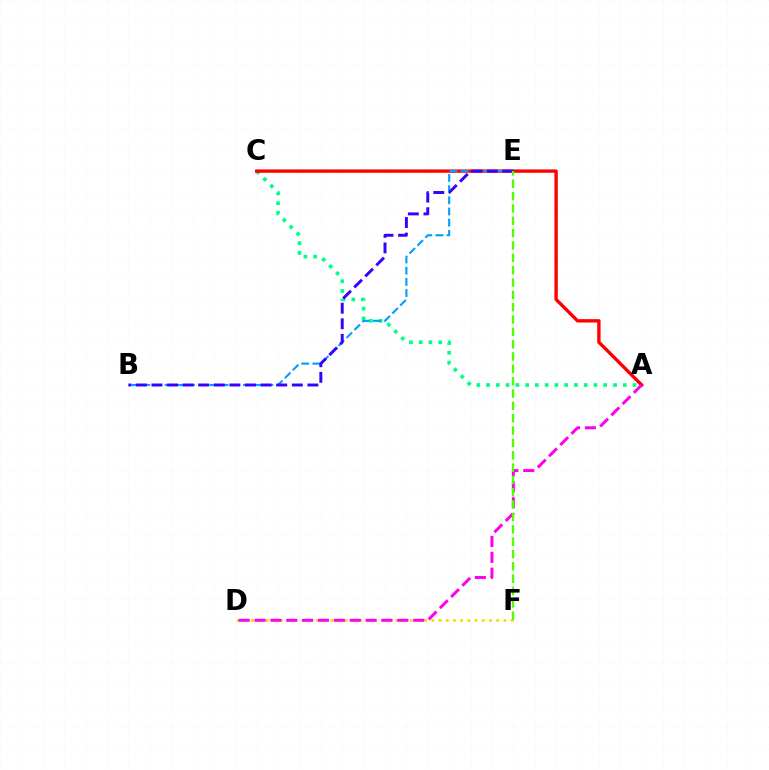{('A', 'C'): [{'color': '#00ff86', 'line_style': 'dotted', 'thickness': 2.65}, {'color': '#ff0000', 'line_style': 'solid', 'thickness': 2.42}], ('D', 'F'): [{'color': '#ffd500', 'line_style': 'dotted', 'thickness': 1.96}], ('B', 'E'): [{'color': '#009eff', 'line_style': 'dashed', 'thickness': 1.52}, {'color': '#3700ff', 'line_style': 'dashed', 'thickness': 2.12}], ('A', 'D'): [{'color': '#ff00ed', 'line_style': 'dashed', 'thickness': 2.16}], ('E', 'F'): [{'color': '#4fff00', 'line_style': 'dashed', 'thickness': 1.68}]}